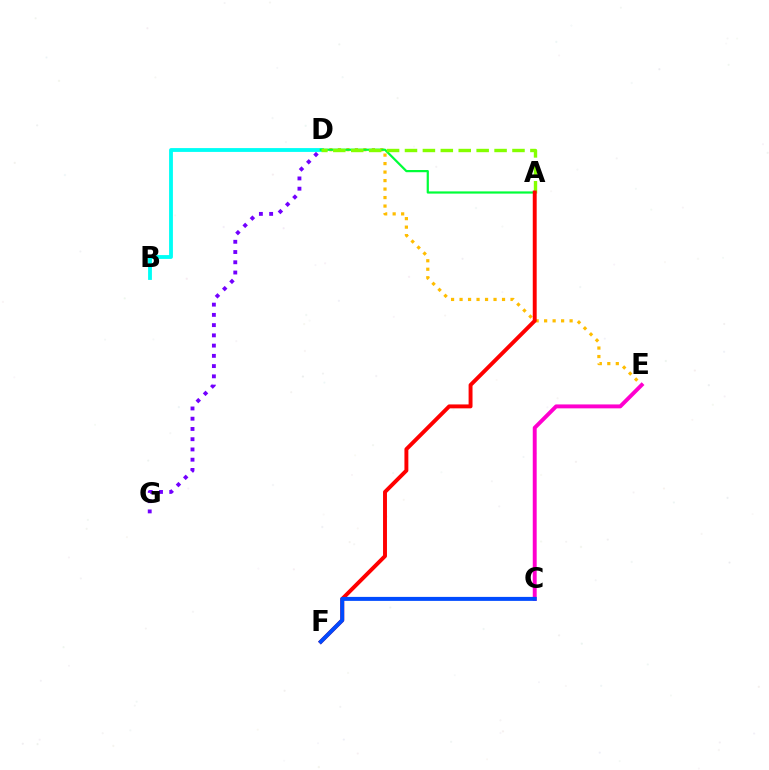{('D', 'E'): [{'color': '#ffbd00', 'line_style': 'dotted', 'thickness': 2.31}], ('D', 'G'): [{'color': '#7200ff', 'line_style': 'dotted', 'thickness': 2.78}], ('B', 'D'): [{'color': '#00fff6', 'line_style': 'solid', 'thickness': 2.76}], ('A', 'D'): [{'color': '#00ff39', 'line_style': 'solid', 'thickness': 1.59}, {'color': '#84ff00', 'line_style': 'dashed', 'thickness': 2.43}], ('A', 'F'): [{'color': '#ff0000', 'line_style': 'solid', 'thickness': 2.82}], ('C', 'E'): [{'color': '#ff00cf', 'line_style': 'solid', 'thickness': 2.82}], ('C', 'F'): [{'color': '#004bff', 'line_style': 'solid', 'thickness': 2.87}]}